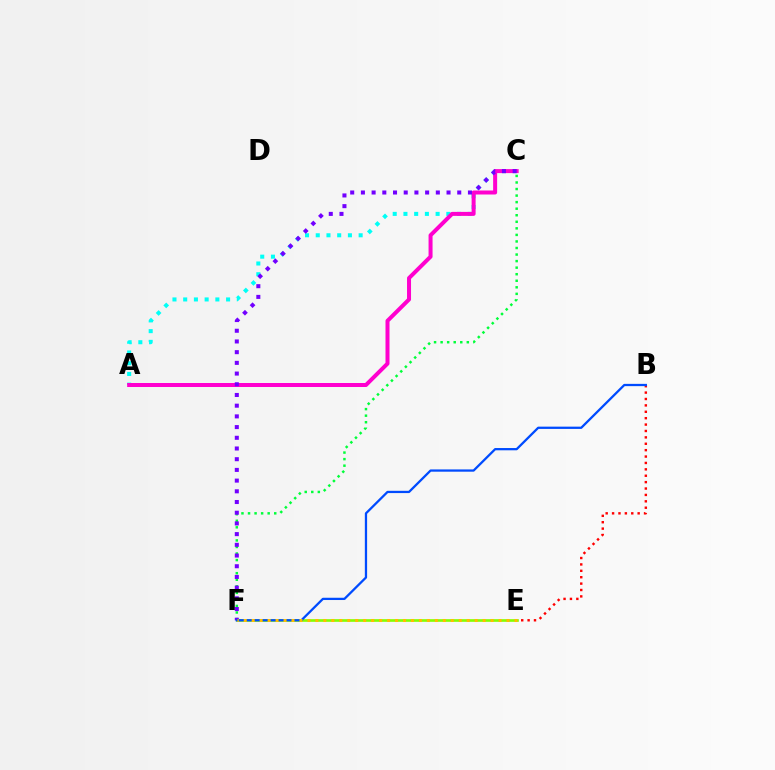{('A', 'C'): [{'color': '#00fff6', 'line_style': 'dotted', 'thickness': 2.91}, {'color': '#ff00cf', 'line_style': 'solid', 'thickness': 2.88}], ('B', 'E'): [{'color': '#ff0000', 'line_style': 'dotted', 'thickness': 1.74}], ('E', 'F'): [{'color': '#84ff00', 'line_style': 'solid', 'thickness': 1.92}, {'color': '#ffbd00', 'line_style': 'dotted', 'thickness': 2.16}], ('C', 'F'): [{'color': '#00ff39', 'line_style': 'dotted', 'thickness': 1.78}, {'color': '#7200ff', 'line_style': 'dotted', 'thickness': 2.91}], ('B', 'F'): [{'color': '#004bff', 'line_style': 'solid', 'thickness': 1.63}]}